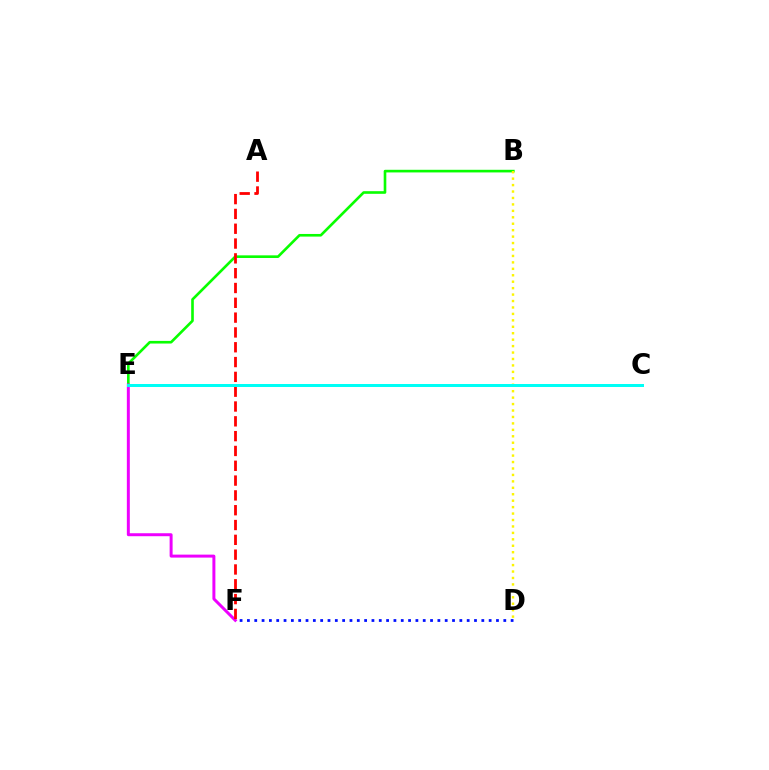{('B', 'E'): [{'color': '#08ff00', 'line_style': 'solid', 'thickness': 1.9}], ('B', 'D'): [{'color': '#fcf500', 'line_style': 'dotted', 'thickness': 1.75}], ('D', 'F'): [{'color': '#0010ff', 'line_style': 'dotted', 'thickness': 1.99}], ('E', 'F'): [{'color': '#ee00ff', 'line_style': 'solid', 'thickness': 2.14}], ('A', 'F'): [{'color': '#ff0000', 'line_style': 'dashed', 'thickness': 2.01}], ('C', 'E'): [{'color': '#00fff6', 'line_style': 'solid', 'thickness': 2.15}]}